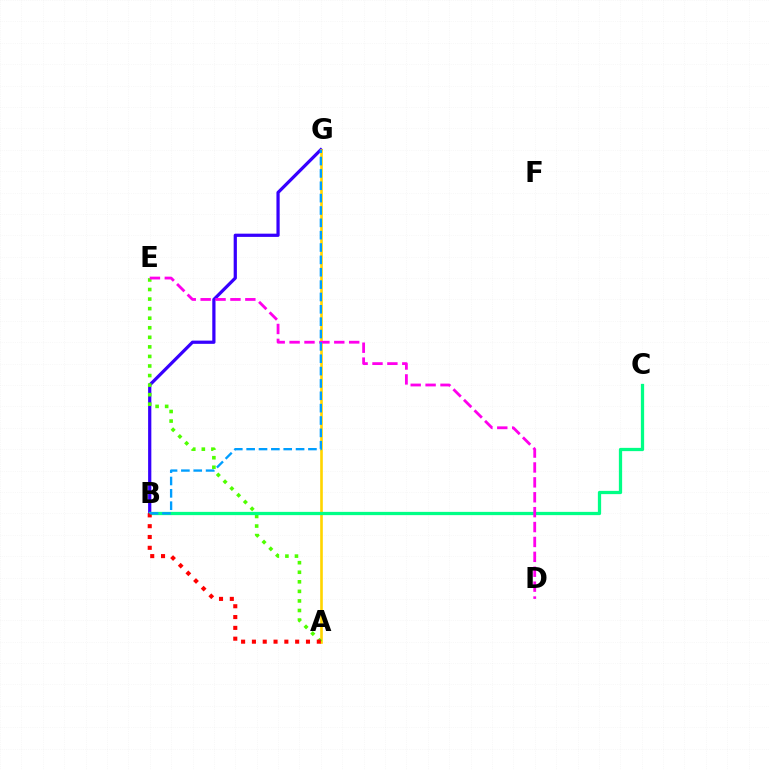{('B', 'G'): [{'color': '#3700ff', 'line_style': 'solid', 'thickness': 2.32}, {'color': '#009eff', 'line_style': 'dashed', 'thickness': 1.68}], ('A', 'G'): [{'color': '#ffd500', 'line_style': 'solid', 'thickness': 1.89}], ('A', 'E'): [{'color': '#4fff00', 'line_style': 'dotted', 'thickness': 2.6}], ('B', 'C'): [{'color': '#00ff86', 'line_style': 'solid', 'thickness': 2.34}], ('D', 'E'): [{'color': '#ff00ed', 'line_style': 'dashed', 'thickness': 2.02}], ('A', 'B'): [{'color': '#ff0000', 'line_style': 'dotted', 'thickness': 2.94}]}